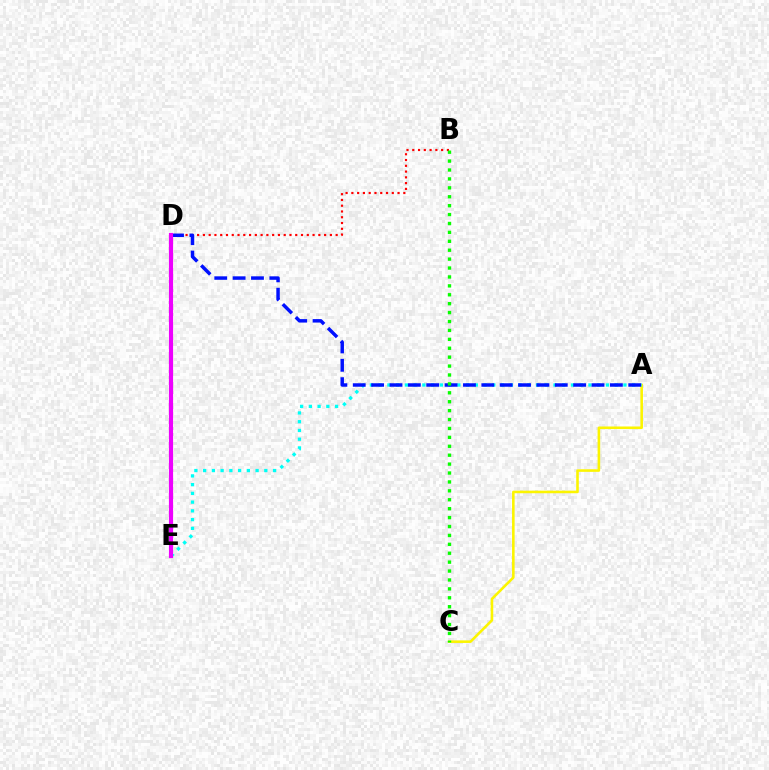{('A', 'C'): [{'color': '#fcf500', 'line_style': 'solid', 'thickness': 1.86}], ('B', 'D'): [{'color': '#ff0000', 'line_style': 'dotted', 'thickness': 1.57}], ('A', 'E'): [{'color': '#00fff6', 'line_style': 'dotted', 'thickness': 2.38}], ('A', 'D'): [{'color': '#0010ff', 'line_style': 'dashed', 'thickness': 2.5}], ('D', 'E'): [{'color': '#ee00ff', 'line_style': 'solid', 'thickness': 3.0}], ('B', 'C'): [{'color': '#08ff00', 'line_style': 'dotted', 'thickness': 2.42}]}